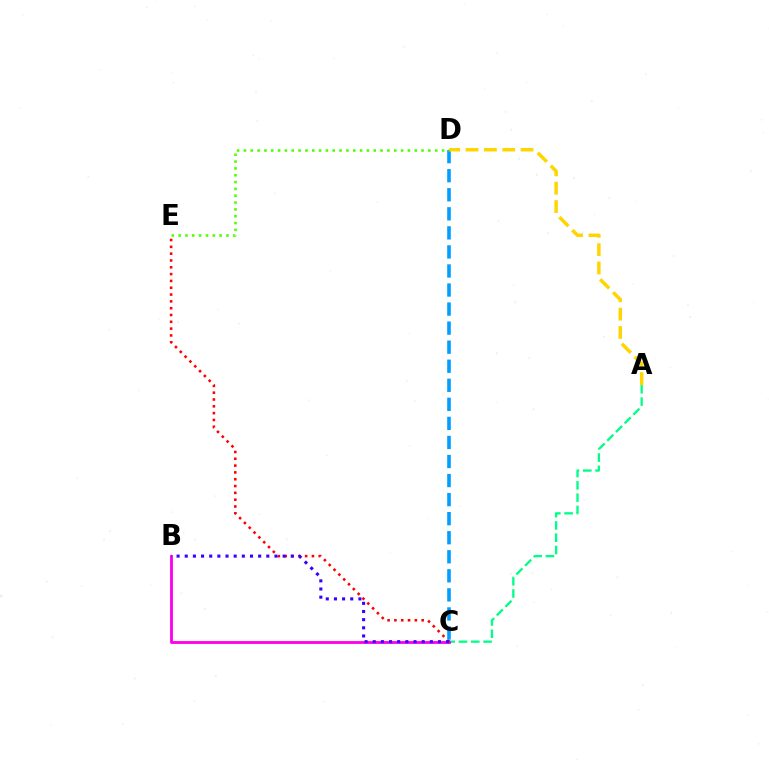{('A', 'C'): [{'color': '#00ff86', 'line_style': 'dashed', 'thickness': 1.67}], ('B', 'C'): [{'color': '#ff00ed', 'line_style': 'solid', 'thickness': 2.04}, {'color': '#3700ff', 'line_style': 'dotted', 'thickness': 2.22}], ('C', 'E'): [{'color': '#ff0000', 'line_style': 'dotted', 'thickness': 1.85}], ('C', 'D'): [{'color': '#009eff', 'line_style': 'dashed', 'thickness': 2.59}], ('A', 'D'): [{'color': '#ffd500', 'line_style': 'dashed', 'thickness': 2.49}], ('D', 'E'): [{'color': '#4fff00', 'line_style': 'dotted', 'thickness': 1.86}]}